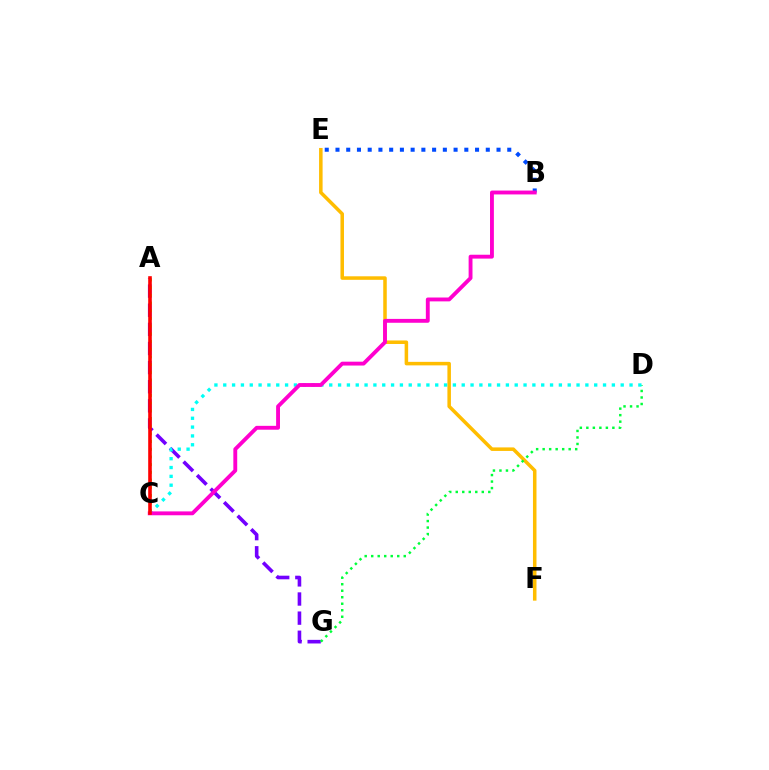{('A', 'G'): [{'color': '#7200ff', 'line_style': 'dashed', 'thickness': 2.6}], ('E', 'F'): [{'color': '#ffbd00', 'line_style': 'solid', 'thickness': 2.54}], ('A', 'C'): [{'color': '#84ff00', 'line_style': 'dotted', 'thickness': 2.09}, {'color': '#ff0000', 'line_style': 'solid', 'thickness': 2.6}], ('D', 'G'): [{'color': '#00ff39', 'line_style': 'dotted', 'thickness': 1.77}], ('B', 'E'): [{'color': '#004bff', 'line_style': 'dotted', 'thickness': 2.92}], ('C', 'D'): [{'color': '#00fff6', 'line_style': 'dotted', 'thickness': 2.4}], ('B', 'C'): [{'color': '#ff00cf', 'line_style': 'solid', 'thickness': 2.78}]}